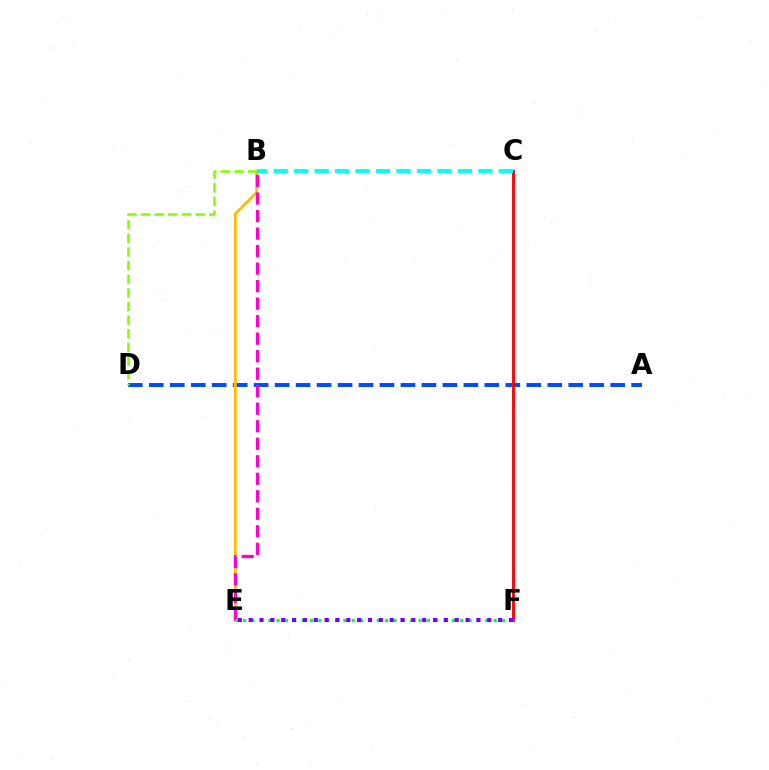{('A', 'D'): [{'color': '#004bff', 'line_style': 'dashed', 'thickness': 2.85}], ('B', 'E'): [{'color': '#ffbd00', 'line_style': 'solid', 'thickness': 2.04}, {'color': '#ff00cf', 'line_style': 'dashed', 'thickness': 2.38}], ('C', 'F'): [{'color': '#ff0000', 'line_style': 'solid', 'thickness': 2.07}], ('B', 'C'): [{'color': '#00fff6', 'line_style': 'dashed', 'thickness': 2.78}], ('E', 'F'): [{'color': '#00ff39', 'line_style': 'dotted', 'thickness': 2.27}, {'color': '#7200ff', 'line_style': 'dotted', 'thickness': 2.95}], ('B', 'D'): [{'color': '#84ff00', 'line_style': 'dashed', 'thickness': 1.85}]}